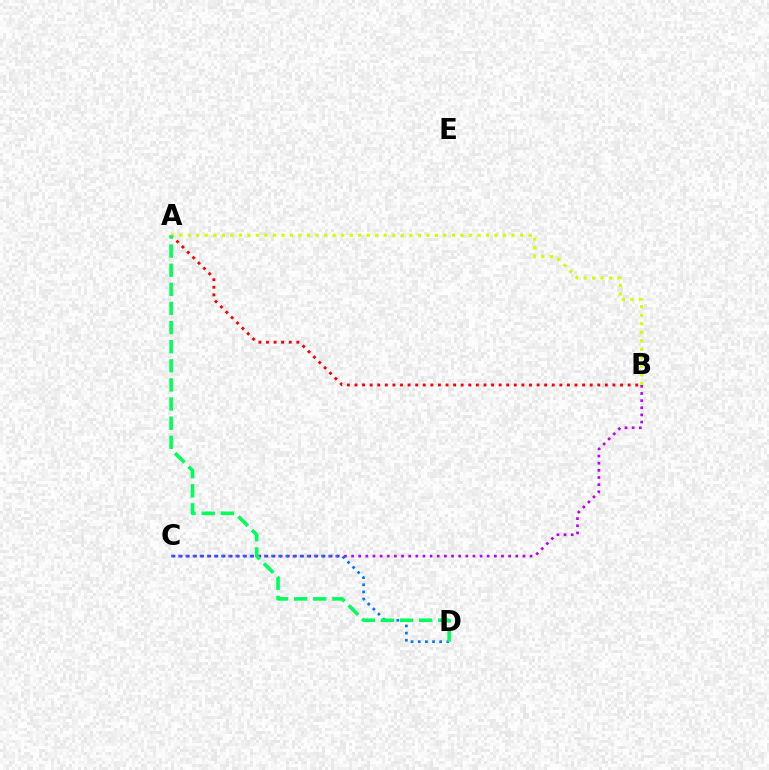{('B', 'C'): [{'color': '#b900ff', 'line_style': 'dotted', 'thickness': 1.94}], ('A', 'B'): [{'color': '#ff0000', 'line_style': 'dotted', 'thickness': 2.06}, {'color': '#d1ff00', 'line_style': 'dotted', 'thickness': 2.32}], ('C', 'D'): [{'color': '#0074ff', 'line_style': 'dotted', 'thickness': 1.94}], ('A', 'D'): [{'color': '#00ff5c', 'line_style': 'dashed', 'thickness': 2.6}]}